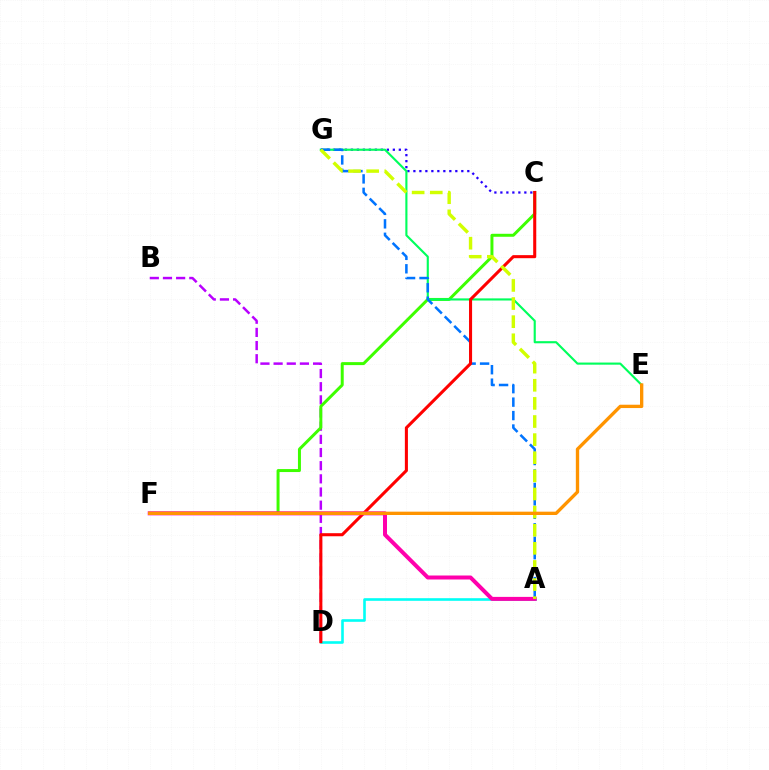{('A', 'D'): [{'color': '#00fff6', 'line_style': 'solid', 'thickness': 1.88}], ('C', 'G'): [{'color': '#2500ff', 'line_style': 'dotted', 'thickness': 1.63}], ('B', 'D'): [{'color': '#b900ff', 'line_style': 'dashed', 'thickness': 1.79}], ('C', 'F'): [{'color': '#3dff00', 'line_style': 'solid', 'thickness': 2.15}], ('E', 'G'): [{'color': '#00ff5c', 'line_style': 'solid', 'thickness': 1.54}], ('A', 'G'): [{'color': '#0074ff', 'line_style': 'dashed', 'thickness': 1.83}, {'color': '#d1ff00', 'line_style': 'dashed', 'thickness': 2.46}], ('C', 'D'): [{'color': '#ff0000', 'line_style': 'solid', 'thickness': 2.2}], ('A', 'F'): [{'color': '#ff00ac', 'line_style': 'solid', 'thickness': 2.88}], ('E', 'F'): [{'color': '#ff9400', 'line_style': 'solid', 'thickness': 2.4}]}